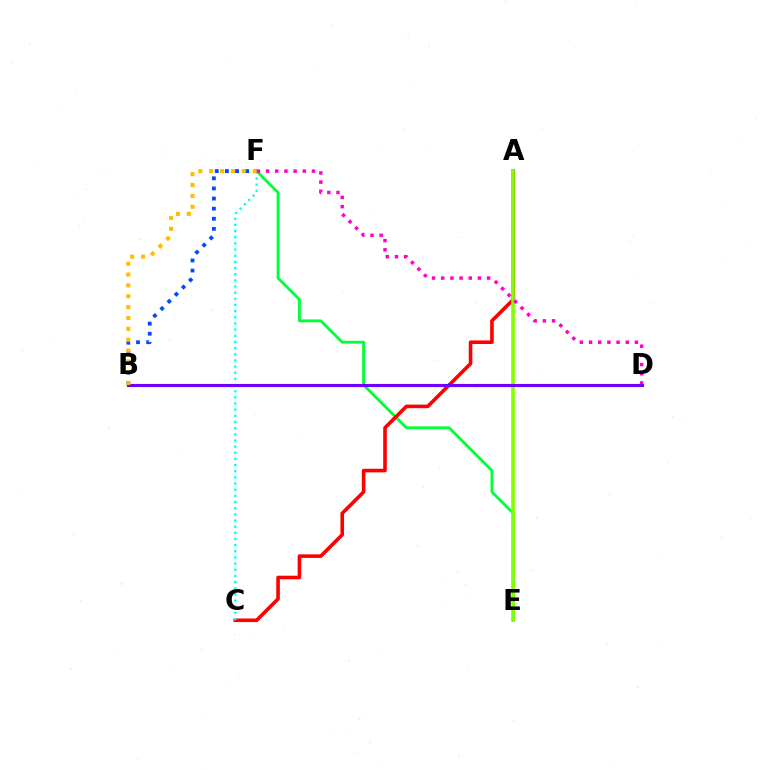{('E', 'F'): [{'color': '#00ff39', 'line_style': 'solid', 'thickness': 2.05}], ('A', 'C'): [{'color': '#ff0000', 'line_style': 'solid', 'thickness': 2.59}], ('A', 'E'): [{'color': '#84ff00', 'line_style': 'solid', 'thickness': 2.59}], ('C', 'F'): [{'color': '#00fff6', 'line_style': 'dotted', 'thickness': 1.67}], ('B', 'F'): [{'color': '#004bff', 'line_style': 'dotted', 'thickness': 2.75}, {'color': '#ffbd00', 'line_style': 'dotted', 'thickness': 2.95}], ('D', 'F'): [{'color': '#ff00cf', 'line_style': 'dotted', 'thickness': 2.49}], ('B', 'D'): [{'color': '#7200ff', 'line_style': 'solid', 'thickness': 2.23}]}